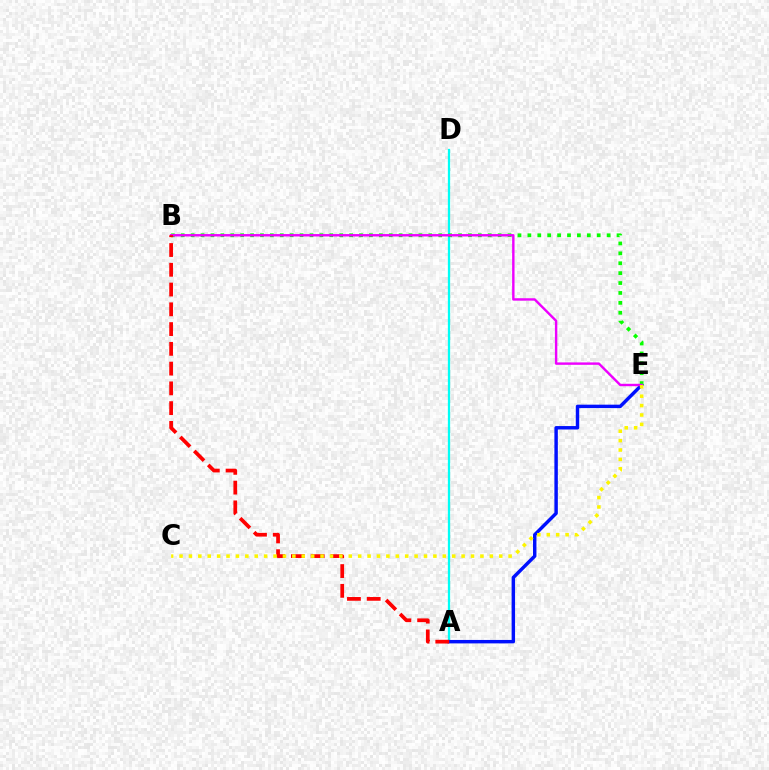{('A', 'D'): [{'color': '#00fff6', 'line_style': 'solid', 'thickness': 1.64}], ('A', 'E'): [{'color': '#0010ff', 'line_style': 'solid', 'thickness': 2.48}], ('B', 'E'): [{'color': '#08ff00', 'line_style': 'dotted', 'thickness': 2.69}, {'color': '#ee00ff', 'line_style': 'solid', 'thickness': 1.74}], ('A', 'B'): [{'color': '#ff0000', 'line_style': 'dashed', 'thickness': 2.68}], ('C', 'E'): [{'color': '#fcf500', 'line_style': 'dotted', 'thickness': 2.55}]}